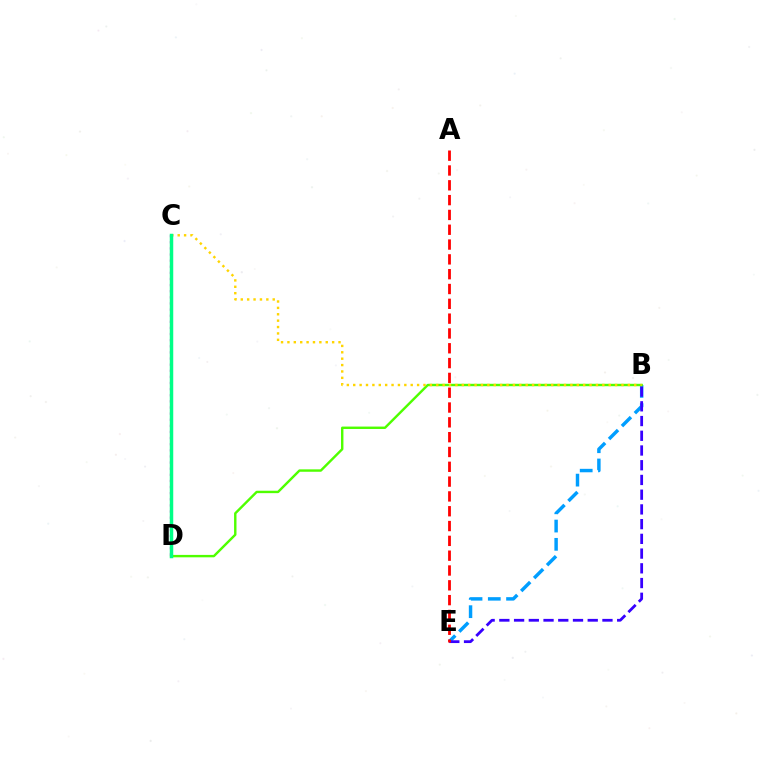{('B', 'E'): [{'color': '#009eff', 'line_style': 'dashed', 'thickness': 2.48}, {'color': '#3700ff', 'line_style': 'dashed', 'thickness': 2.0}], ('A', 'E'): [{'color': '#ff0000', 'line_style': 'dashed', 'thickness': 2.01}], ('C', 'D'): [{'color': '#ff00ed', 'line_style': 'dotted', 'thickness': 1.66}, {'color': '#00ff86', 'line_style': 'solid', 'thickness': 2.51}], ('B', 'D'): [{'color': '#4fff00', 'line_style': 'solid', 'thickness': 1.74}], ('B', 'C'): [{'color': '#ffd500', 'line_style': 'dotted', 'thickness': 1.74}]}